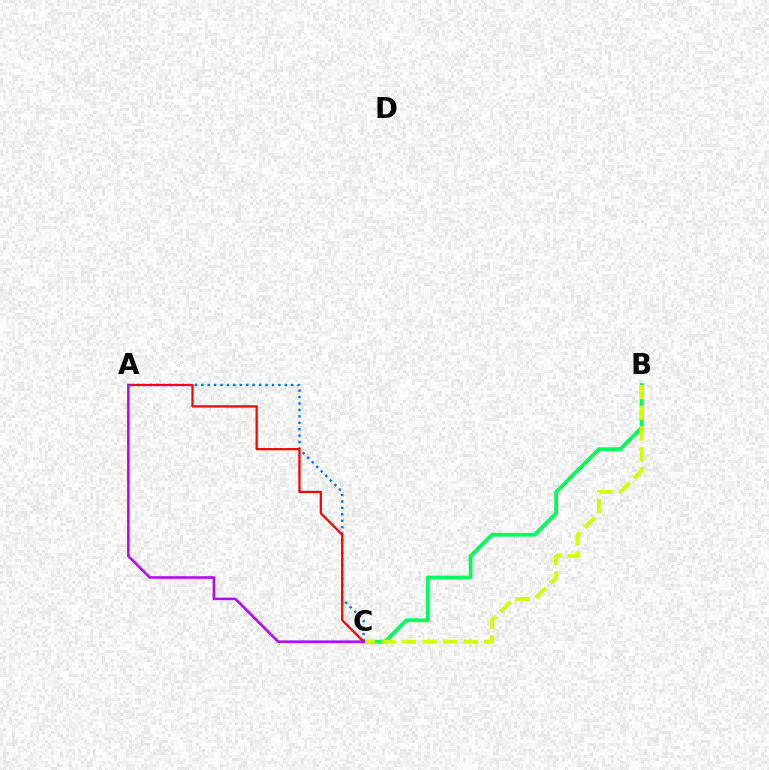{('B', 'C'): [{'color': '#00ff5c', 'line_style': 'solid', 'thickness': 2.7}, {'color': '#d1ff00', 'line_style': 'dashed', 'thickness': 2.8}], ('A', 'C'): [{'color': '#0074ff', 'line_style': 'dotted', 'thickness': 1.75}, {'color': '#ff0000', 'line_style': 'solid', 'thickness': 1.63}, {'color': '#b900ff', 'line_style': 'solid', 'thickness': 1.83}]}